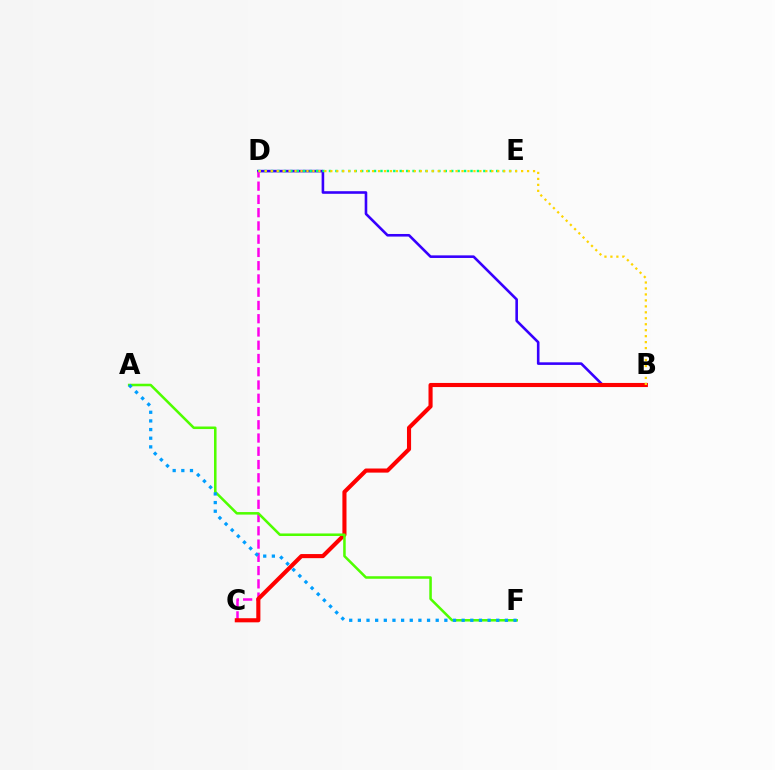{('B', 'D'): [{'color': '#3700ff', 'line_style': 'solid', 'thickness': 1.87}, {'color': '#ffd500', 'line_style': 'dotted', 'thickness': 1.62}], ('C', 'D'): [{'color': '#ff00ed', 'line_style': 'dashed', 'thickness': 1.8}], ('B', 'C'): [{'color': '#ff0000', 'line_style': 'solid', 'thickness': 2.96}], ('A', 'F'): [{'color': '#4fff00', 'line_style': 'solid', 'thickness': 1.83}, {'color': '#009eff', 'line_style': 'dotted', 'thickness': 2.35}], ('D', 'E'): [{'color': '#00ff86', 'line_style': 'dotted', 'thickness': 1.75}]}